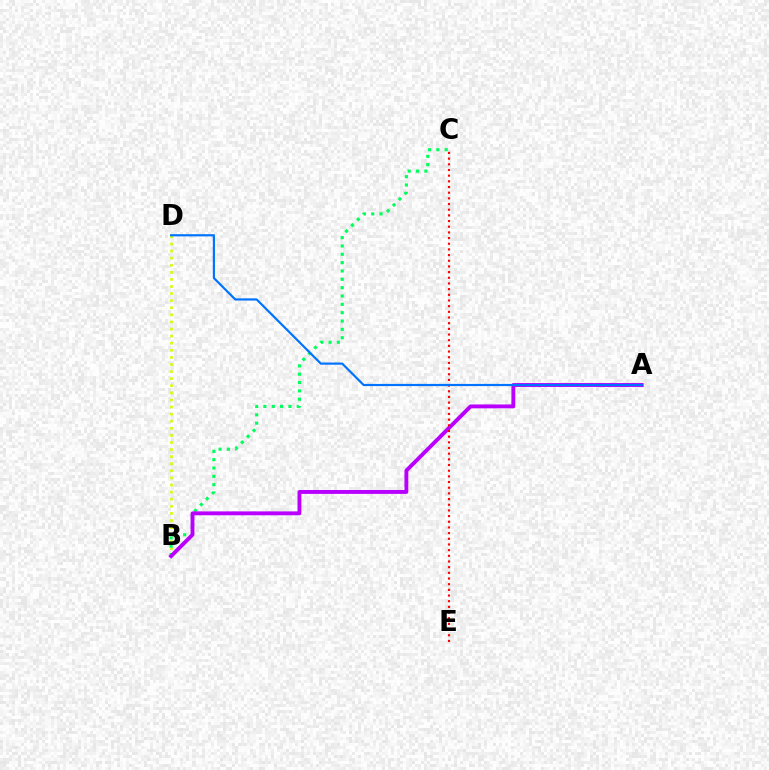{('B', 'D'): [{'color': '#d1ff00', 'line_style': 'dotted', 'thickness': 1.93}], ('B', 'C'): [{'color': '#00ff5c', 'line_style': 'dotted', 'thickness': 2.27}], ('A', 'B'): [{'color': '#b900ff', 'line_style': 'solid', 'thickness': 2.8}], ('C', 'E'): [{'color': '#ff0000', 'line_style': 'dotted', 'thickness': 1.54}], ('A', 'D'): [{'color': '#0074ff', 'line_style': 'solid', 'thickness': 1.57}]}